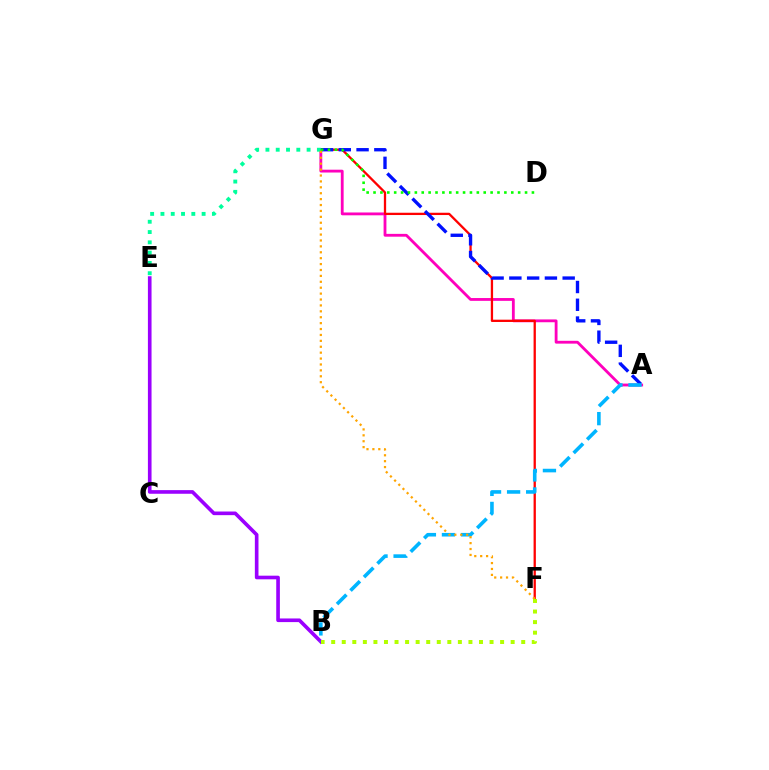{('A', 'G'): [{'color': '#ff00bd', 'line_style': 'solid', 'thickness': 2.03}, {'color': '#0010ff', 'line_style': 'dashed', 'thickness': 2.41}], ('F', 'G'): [{'color': '#ff0000', 'line_style': 'solid', 'thickness': 1.65}, {'color': '#ffa500', 'line_style': 'dotted', 'thickness': 1.6}], ('B', 'E'): [{'color': '#9b00ff', 'line_style': 'solid', 'thickness': 2.62}], ('A', 'B'): [{'color': '#00b5ff', 'line_style': 'dashed', 'thickness': 2.59}], ('E', 'G'): [{'color': '#00ff9d', 'line_style': 'dotted', 'thickness': 2.8}], ('D', 'G'): [{'color': '#08ff00', 'line_style': 'dotted', 'thickness': 1.87}], ('B', 'F'): [{'color': '#b3ff00', 'line_style': 'dotted', 'thickness': 2.87}]}